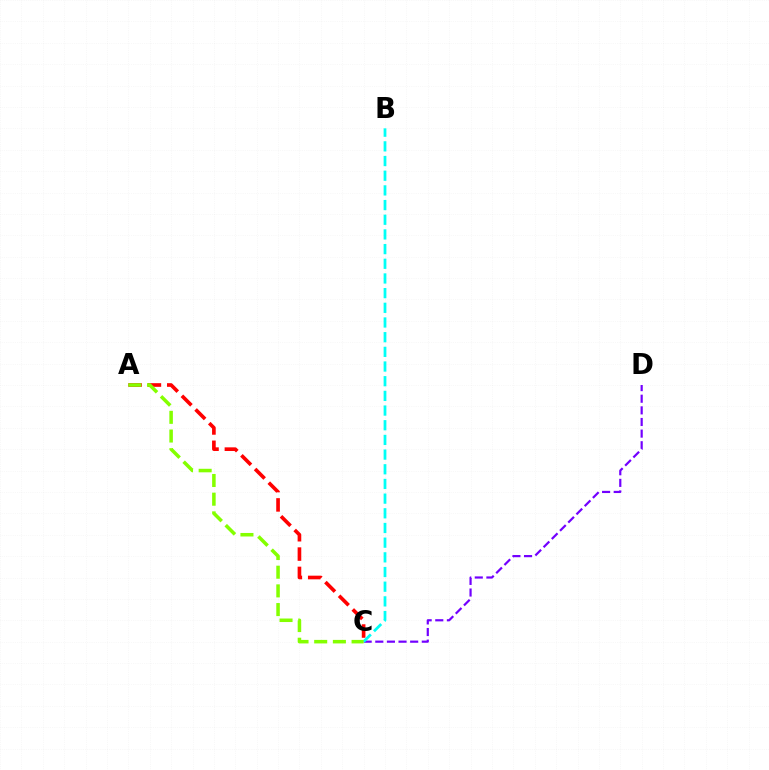{('C', 'D'): [{'color': '#7200ff', 'line_style': 'dashed', 'thickness': 1.58}], ('A', 'C'): [{'color': '#ff0000', 'line_style': 'dashed', 'thickness': 2.63}, {'color': '#84ff00', 'line_style': 'dashed', 'thickness': 2.54}], ('B', 'C'): [{'color': '#00fff6', 'line_style': 'dashed', 'thickness': 1.99}]}